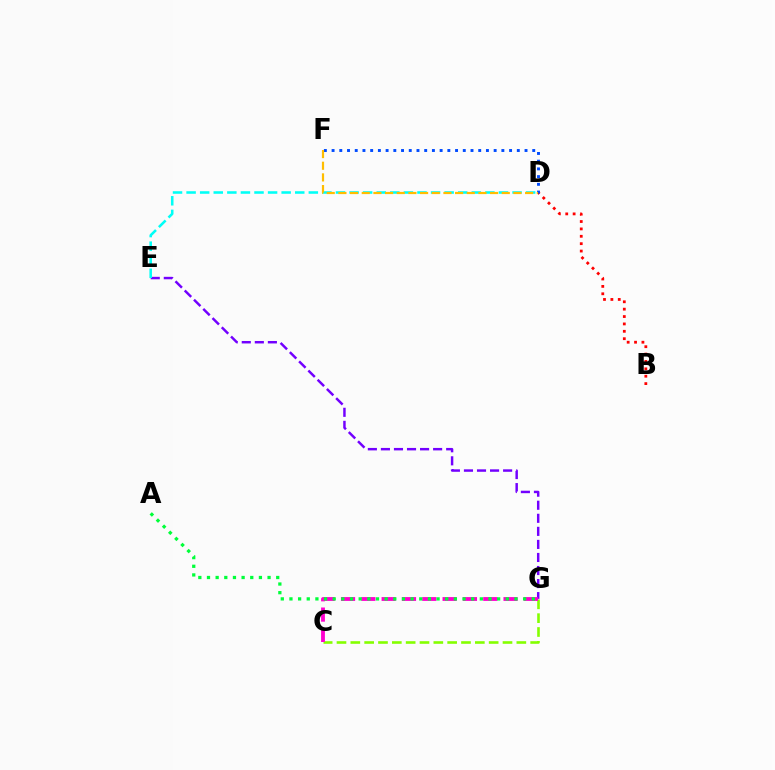{('C', 'G'): [{'color': '#84ff00', 'line_style': 'dashed', 'thickness': 1.88}, {'color': '#ff00cf', 'line_style': 'dashed', 'thickness': 2.76}], ('B', 'D'): [{'color': '#ff0000', 'line_style': 'dotted', 'thickness': 2.01}], ('E', 'G'): [{'color': '#7200ff', 'line_style': 'dashed', 'thickness': 1.77}], ('D', 'E'): [{'color': '#00fff6', 'line_style': 'dashed', 'thickness': 1.85}], ('D', 'F'): [{'color': '#004bff', 'line_style': 'dotted', 'thickness': 2.1}, {'color': '#ffbd00', 'line_style': 'dashed', 'thickness': 1.59}], ('A', 'G'): [{'color': '#00ff39', 'line_style': 'dotted', 'thickness': 2.35}]}